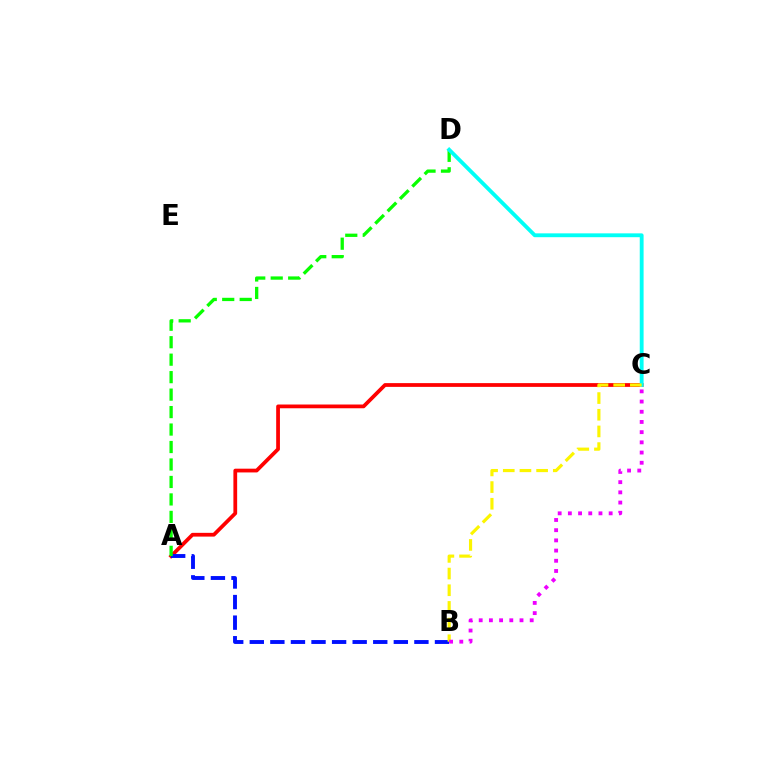{('A', 'C'): [{'color': '#ff0000', 'line_style': 'solid', 'thickness': 2.7}], ('A', 'B'): [{'color': '#0010ff', 'line_style': 'dashed', 'thickness': 2.8}], ('A', 'D'): [{'color': '#08ff00', 'line_style': 'dashed', 'thickness': 2.37}], ('C', 'D'): [{'color': '#00fff6', 'line_style': 'solid', 'thickness': 2.77}], ('B', 'C'): [{'color': '#fcf500', 'line_style': 'dashed', 'thickness': 2.27}, {'color': '#ee00ff', 'line_style': 'dotted', 'thickness': 2.77}]}